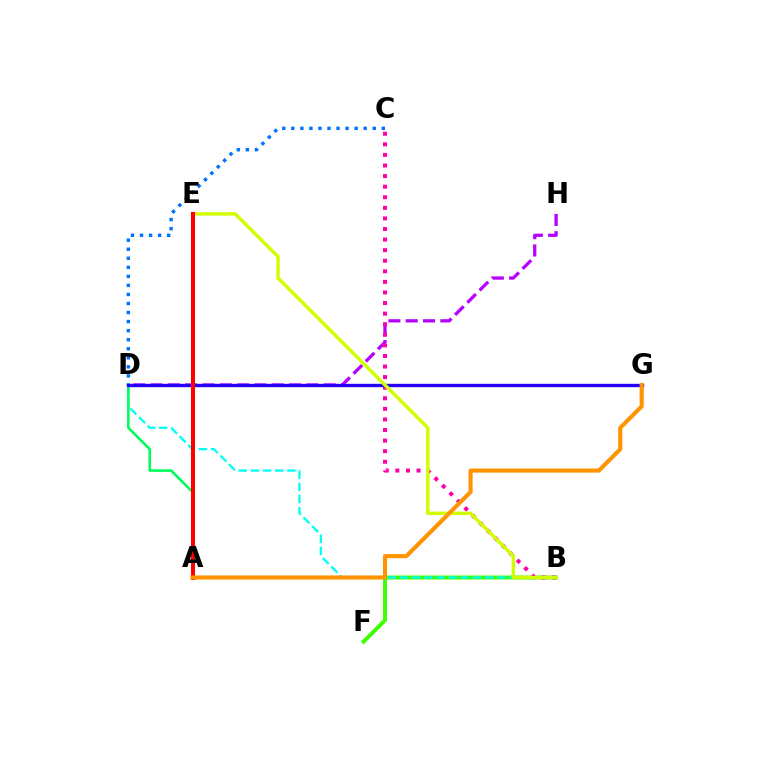{('C', 'D'): [{'color': '#0074ff', 'line_style': 'dotted', 'thickness': 2.46}], ('B', 'F'): [{'color': '#3dff00', 'line_style': 'solid', 'thickness': 2.85}], ('D', 'H'): [{'color': '#b900ff', 'line_style': 'dashed', 'thickness': 2.35}], ('B', 'D'): [{'color': '#00fff6', 'line_style': 'dashed', 'thickness': 1.65}], ('A', 'D'): [{'color': '#00ff5c', 'line_style': 'solid', 'thickness': 1.87}], ('B', 'C'): [{'color': '#ff00ac', 'line_style': 'dotted', 'thickness': 2.87}], ('D', 'G'): [{'color': '#2500ff', 'line_style': 'solid', 'thickness': 2.42}], ('B', 'E'): [{'color': '#d1ff00', 'line_style': 'solid', 'thickness': 2.48}], ('A', 'E'): [{'color': '#ff0000', 'line_style': 'solid', 'thickness': 2.89}], ('A', 'G'): [{'color': '#ff9400', 'line_style': 'solid', 'thickness': 2.96}]}